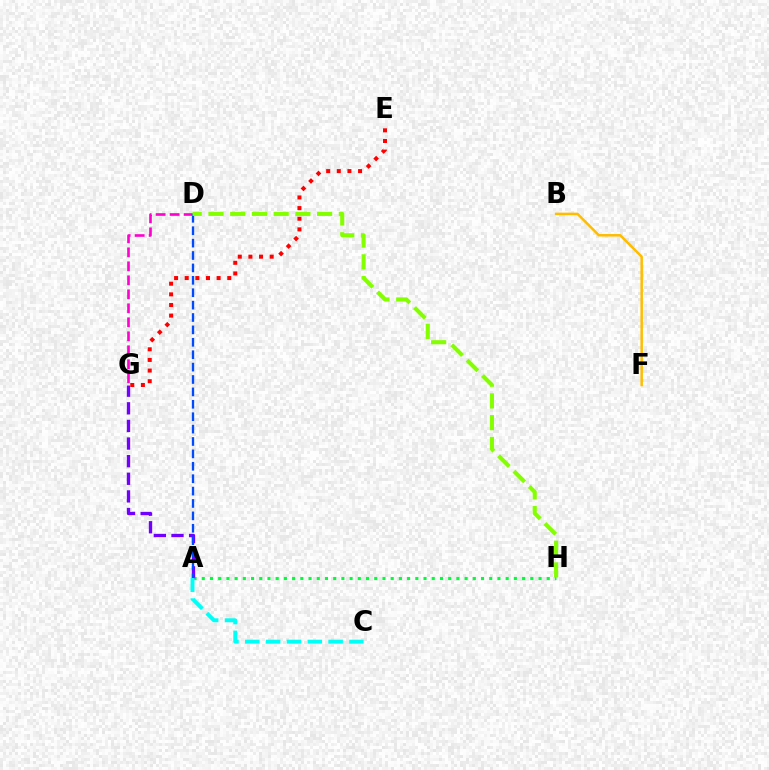{('A', 'H'): [{'color': '#00ff39', 'line_style': 'dotted', 'thickness': 2.23}], ('A', 'G'): [{'color': '#7200ff', 'line_style': 'dashed', 'thickness': 2.39}], ('D', 'G'): [{'color': '#ff00cf', 'line_style': 'dashed', 'thickness': 1.9}], ('B', 'F'): [{'color': '#ffbd00', 'line_style': 'solid', 'thickness': 1.8}], ('A', 'C'): [{'color': '#00fff6', 'line_style': 'dashed', 'thickness': 2.83}], ('A', 'D'): [{'color': '#004bff', 'line_style': 'dashed', 'thickness': 1.68}], ('D', 'H'): [{'color': '#84ff00', 'line_style': 'dashed', 'thickness': 2.95}], ('E', 'G'): [{'color': '#ff0000', 'line_style': 'dotted', 'thickness': 2.89}]}